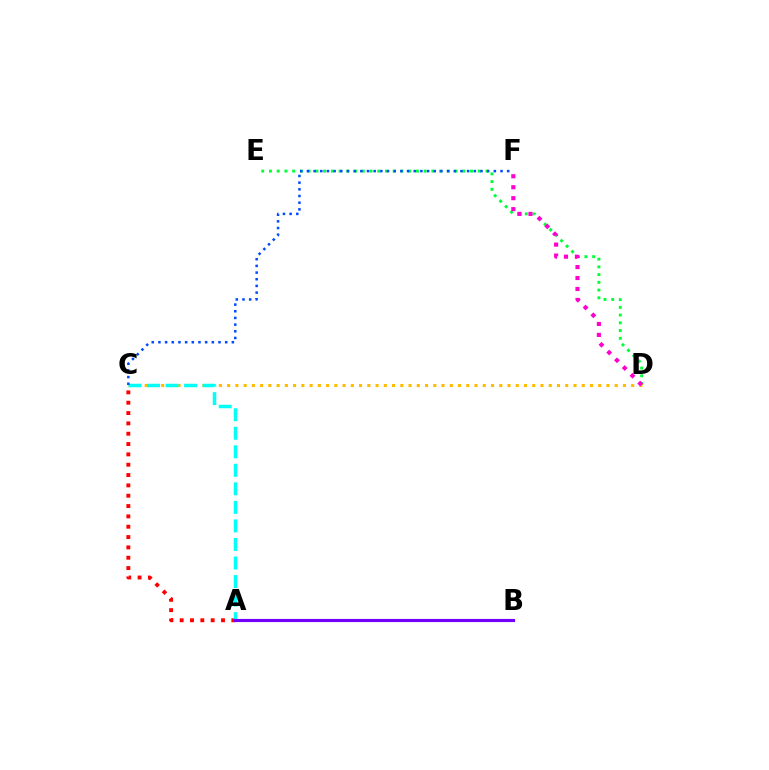{('D', 'E'): [{'color': '#00ff39', 'line_style': 'dotted', 'thickness': 2.1}], ('C', 'D'): [{'color': '#ffbd00', 'line_style': 'dotted', 'thickness': 2.24}], ('A', 'C'): [{'color': '#ff0000', 'line_style': 'dotted', 'thickness': 2.81}, {'color': '#00fff6', 'line_style': 'dashed', 'thickness': 2.52}], ('A', 'B'): [{'color': '#84ff00', 'line_style': 'dotted', 'thickness': 1.88}, {'color': '#7200ff', 'line_style': 'solid', 'thickness': 2.26}], ('C', 'F'): [{'color': '#004bff', 'line_style': 'dotted', 'thickness': 1.81}], ('D', 'F'): [{'color': '#ff00cf', 'line_style': 'dotted', 'thickness': 2.98}]}